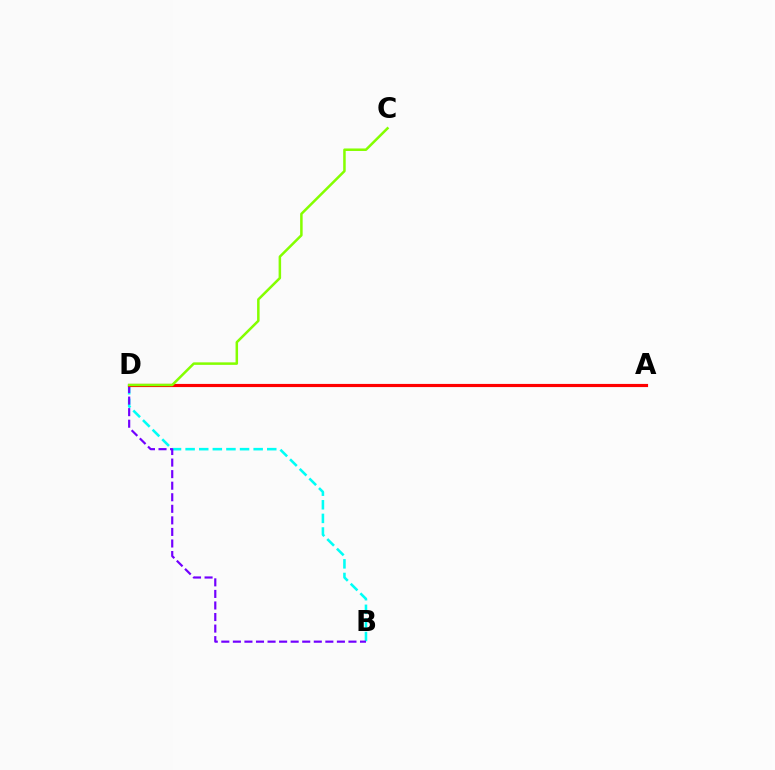{('B', 'D'): [{'color': '#00fff6', 'line_style': 'dashed', 'thickness': 1.85}, {'color': '#7200ff', 'line_style': 'dashed', 'thickness': 1.57}], ('A', 'D'): [{'color': '#ff0000', 'line_style': 'solid', 'thickness': 2.27}], ('C', 'D'): [{'color': '#84ff00', 'line_style': 'solid', 'thickness': 1.81}]}